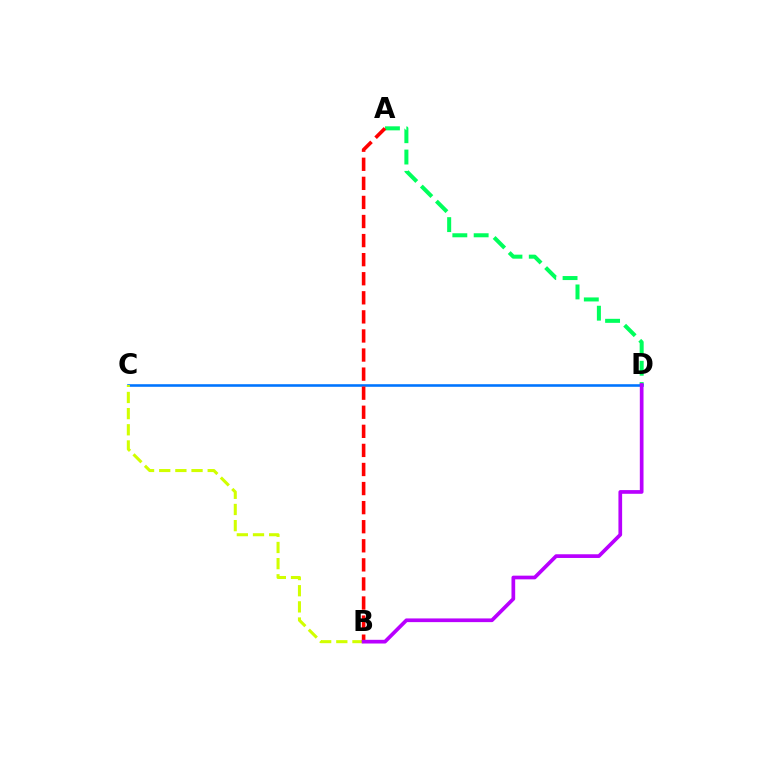{('A', 'D'): [{'color': '#00ff5c', 'line_style': 'dashed', 'thickness': 2.9}], ('C', 'D'): [{'color': '#0074ff', 'line_style': 'solid', 'thickness': 1.86}], ('B', 'C'): [{'color': '#d1ff00', 'line_style': 'dashed', 'thickness': 2.19}], ('A', 'B'): [{'color': '#ff0000', 'line_style': 'dashed', 'thickness': 2.59}], ('B', 'D'): [{'color': '#b900ff', 'line_style': 'solid', 'thickness': 2.66}]}